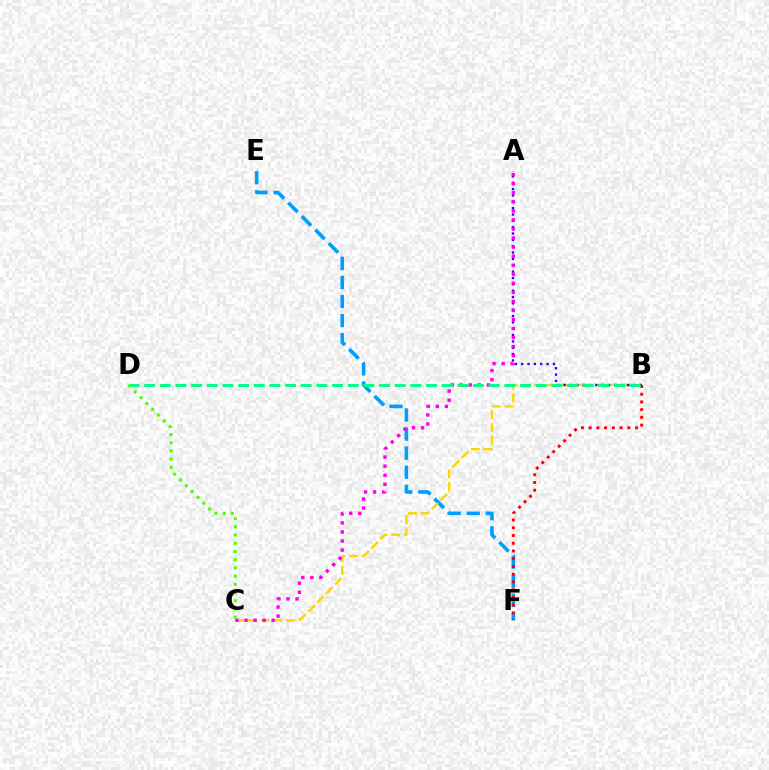{('E', 'F'): [{'color': '#009eff', 'line_style': 'dashed', 'thickness': 2.59}], ('B', 'C'): [{'color': '#ffd500', 'line_style': 'dashed', 'thickness': 1.73}], ('A', 'B'): [{'color': '#3700ff', 'line_style': 'dotted', 'thickness': 1.72}], ('A', 'C'): [{'color': '#ff00ed', 'line_style': 'dotted', 'thickness': 2.46}], ('B', 'F'): [{'color': '#ff0000', 'line_style': 'dotted', 'thickness': 2.1}], ('B', 'D'): [{'color': '#00ff86', 'line_style': 'dashed', 'thickness': 2.13}], ('C', 'D'): [{'color': '#4fff00', 'line_style': 'dotted', 'thickness': 2.23}]}